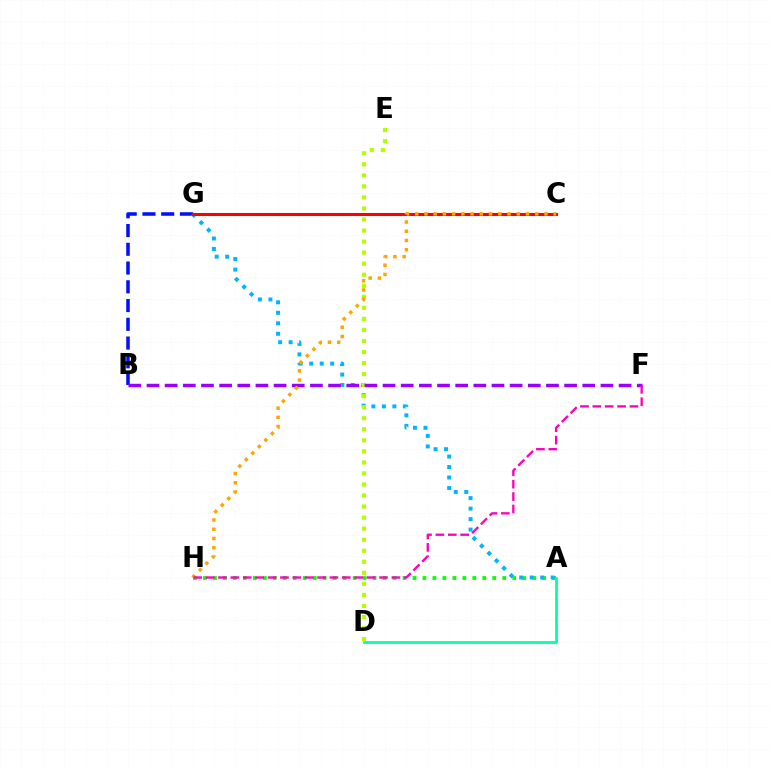{('A', 'H'): [{'color': '#08ff00', 'line_style': 'dotted', 'thickness': 2.71}], ('B', 'G'): [{'color': '#0010ff', 'line_style': 'dashed', 'thickness': 2.55}], ('A', 'G'): [{'color': '#00b5ff', 'line_style': 'dotted', 'thickness': 2.85}], ('C', 'G'): [{'color': '#ff0000', 'line_style': 'solid', 'thickness': 2.2}], ('D', 'E'): [{'color': '#b3ff00', 'line_style': 'dotted', 'thickness': 3.0}], ('B', 'F'): [{'color': '#9b00ff', 'line_style': 'dashed', 'thickness': 2.47}], ('C', 'H'): [{'color': '#ffa500', 'line_style': 'dotted', 'thickness': 2.51}], ('A', 'D'): [{'color': '#00ff9d', 'line_style': 'solid', 'thickness': 1.95}], ('F', 'H'): [{'color': '#ff00bd', 'line_style': 'dashed', 'thickness': 1.68}]}